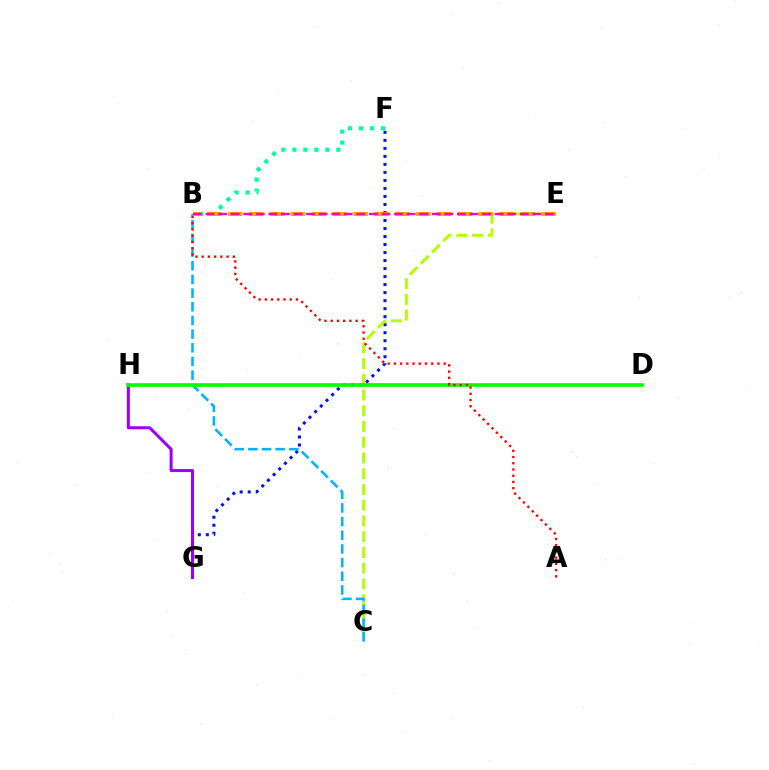{('B', 'F'): [{'color': '#00ff9d', 'line_style': 'dotted', 'thickness': 2.99}], ('F', 'G'): [{'color': '#0010ff', 'line_style': 'dotted', 'thickness': 2.18}], ('C', 'E'): [{'color': '#b3ff00', 'line_style': 'dashed', 'thickness': 2.14}], ('B', 'C'): [{'color': '#00b5ff', 'line_style': 'dashed', 'thickness': 1.86}], ('G', 'H'): [{'color': '#9b00ff', 'line_style': 'solid', 'thickness': 2.18}], ('D', 'H'): [{'color': '#08ff00', 'line_style': 'solid', 'thickness': 2.66}], ('B', 'E'): [{'color': '#ffa500', 'line_style': 'dashed', 'thickness': 2.84}, {'color': '#ff00bd', 'line_style': 'dashed', 'thickness': 1.71}], ('A', 'B'): [{'color': '#ff0000', 'line_style': 'dotted', 'thickness': 1.69}]}